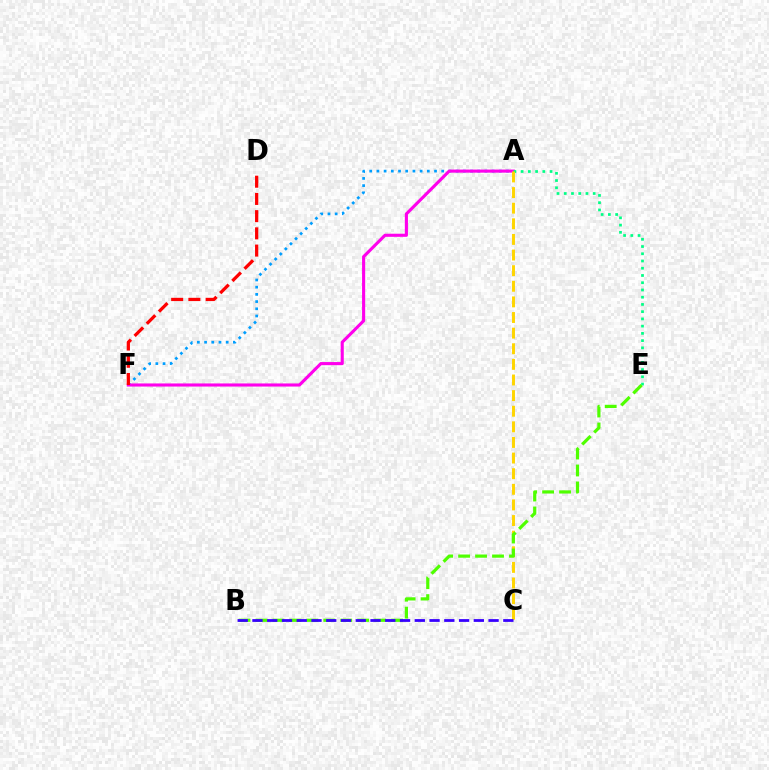{('A', 'F'): [{'color': '#009eff', 'line_style': 'dotted', 'thickness': 1.96}, {'color': '#ff00ed', 'line_style': 'solid', 'thickness': 2.23}], ('A', 'E'): [{'color': '#00ff86', 'line_style': 'dotted', 'thickness': 1.97}], ('A', 'C'): [{'color': '#ffd500', 'line_style': 'dashed', 'thickness': 2.12}], ('D', 'F'): [{'color': '#ff0000', 'line_style': 'dashed', 'thickness': 2.34}], ('B', 'E'): [{'color': '#4fff00', 'line_style': 'dashed', 'thickness': 2.3}], ('B', 'C'): [{'color': '#3700ff', 'line_style': 'dashed', 'thickness': 2.0}]}